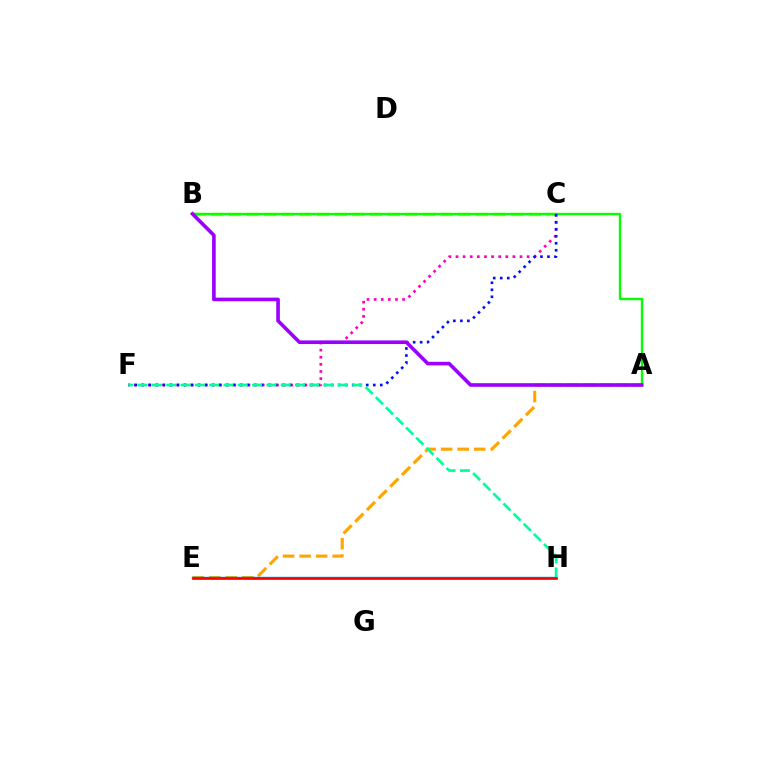{('B', 'C'): [{'color': '#b3ff00', 'line_style': 'dashed', 'thickness': 2.4}], ('A', 'E'): [{'color': '#ffa500', 'line_style': 'dashed', 'thickness': 2.25}], ('C', 'F'): [{'color': '#ff00bd', 'line_style': 'dotted', 'thickness': 1.93}, {'color': '#0010ff', 'line_style': 'dotted', 'thickness': 1.91}], ('E', 'H'): [{'color': '#00b5ff', 'line_style': 'solid', 'thickness': 1.78}, {'color': '#ff0000', 'line_style': 'solid', 'thickness': 1.9}], ('A', 'B'): [{'color': '#08ff00', 'line_style': 'solid', 'thickness': 1.71}, {'color': '#9b00ff', 'line_style': 'solid', 'thickness': 2.6}], ('F', 'H'): [{'color': '#00ff9d', 'line_style': 'dashed', 'thickness': 1.94}]}